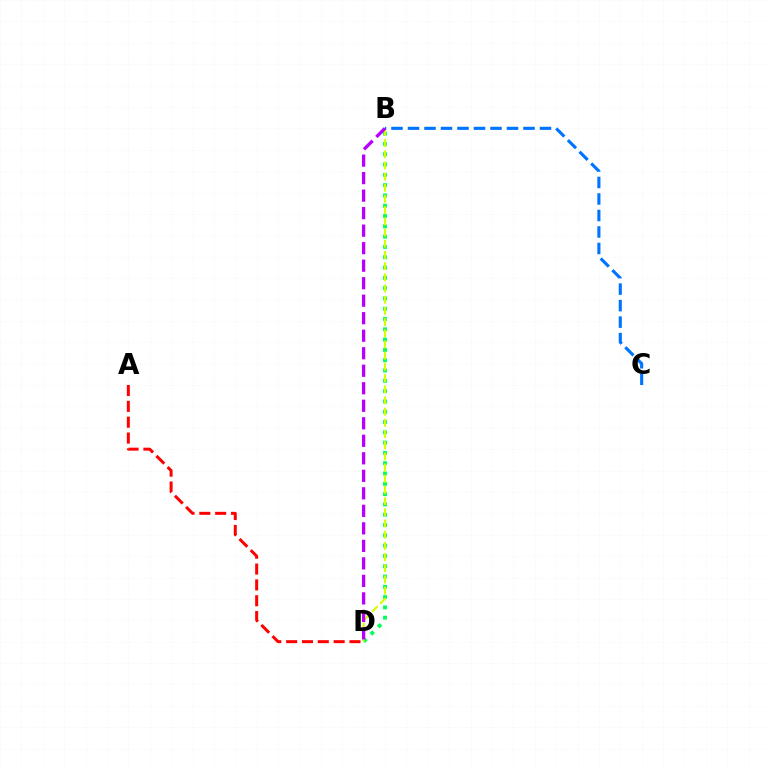{('B', 'D'): [{'color': '#00ff5c', 'line_style': 'dotted', 'thickness': 2.8}, {'color': '#d1ff00', 'line_style': 'dashed', 'thickness': 1.52}, {'color': '#b900ff', 'line_style': 'dashed', 'thickness': 2.38}], ('A', 'D'): [{'color': '#ff0000', 'line_style': 'dashed', 'thickness': 2.15}], ('B', 'C'): [{'color': '#0074ff', 'line_style': 'dashed', 'thickness': 2.24}]}